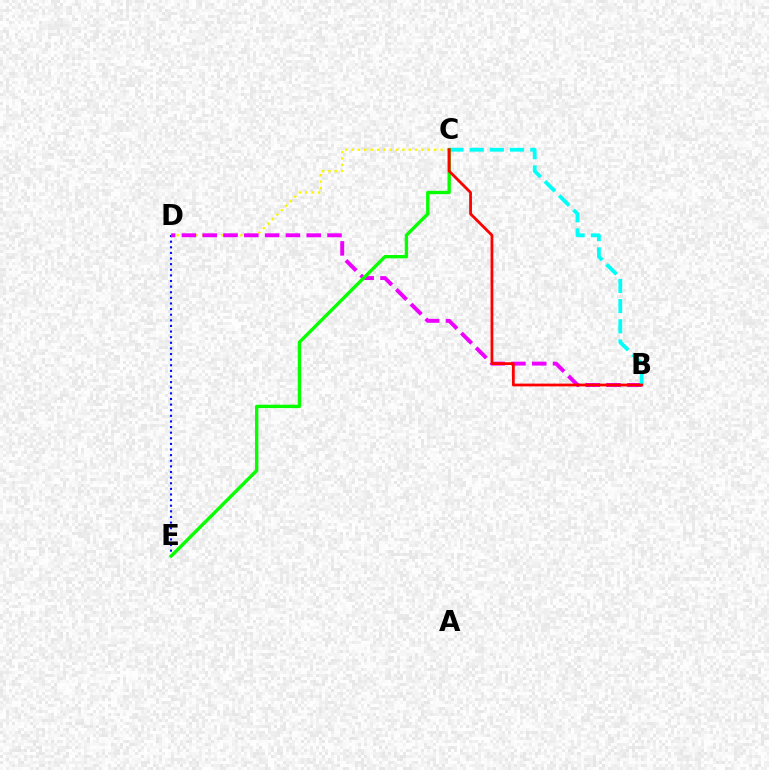{('D', 'E'): [{'color': '#0010ff', 'line_style': 'dotted', 'thickness': 1.53}], ('C', 'D'): [{'color': '#fcf500', 'line_style': 'dotted', 'thickness': 1.73}], ('B', 'D'): [{'color': '#ee00ff', 'line_style': 'dashed', 'thickness': 2.83}], ('B', 'C'): [{'color': '#00fff6', 'line_style': 'dashed', 'thickness': 2.74}, {'color': '#ff0000', 'line_style': 'solid', 'thickness': 2.0}], ('C', 'E'): [{'color': '#08ff00', 'line_style': 'solid', 'thickness': 2.42}]}